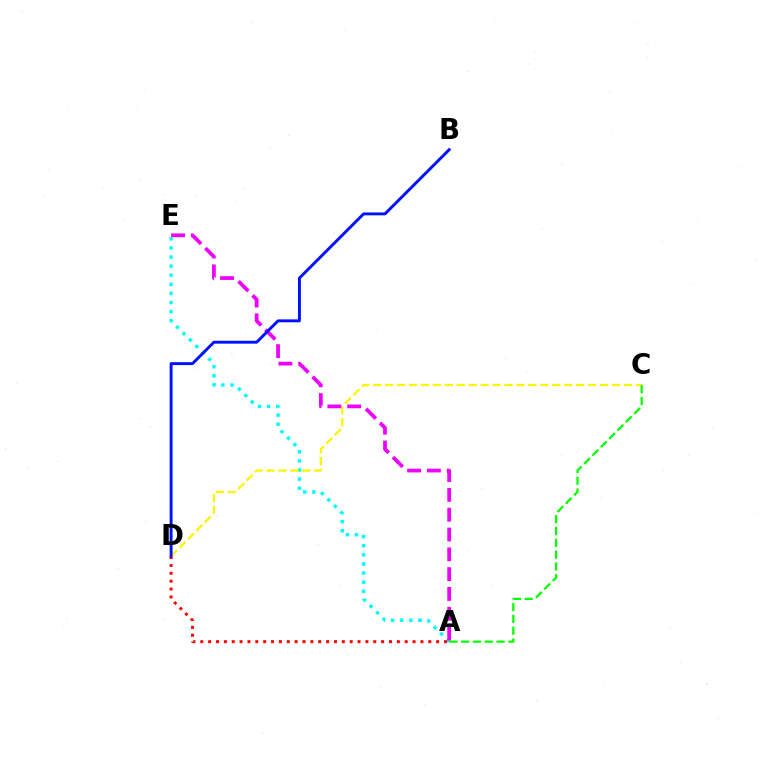{('A', 'E'): [{'color': '#00fff6', 'line_style': 'dotted', 'thickness': 2.47}, {'color': '#ee00ff', 'line_style': 'dashed', 'thickness': 2.69}], ('A', 'D'): [{'color': '#ff0000', 'line_style': 'dotted', 'thickness': 2.14}], ('C', 'D'): [{'color': '#fcf500', 'line_style': 'dashed', 'thickness': 1.62}], ('A', 'C'): [{'color': '#08ff00', 'line_style': 'dashed', 'thickness': 1.61}], ('B', 'D'): [{'color': '#0010ff', 'line_style': 'solid', 'thickness': 2.09}]}